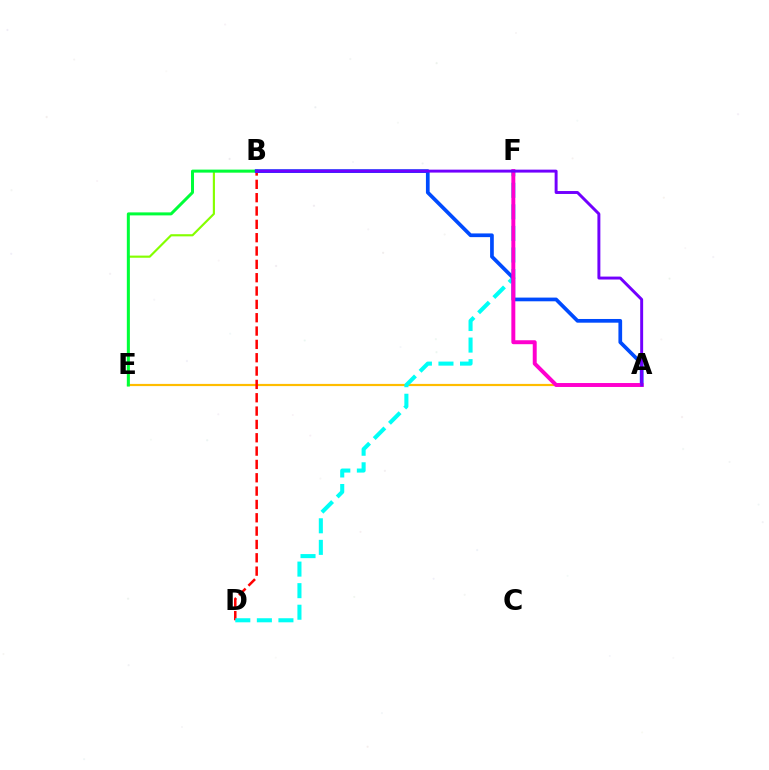{('A', 'E'): [{'color': '#ffbd00', 'line_style': 'solid', 'thickness': 1.58}], ('B', 'E'): [{'color': '#84ff00', 'line_style': 'solid', 'thickness': 1.55}, {'color': '#00ff39', 'line_style': 'solid', 'thickness': 2.16}], ('B', 'D'): [{'color': '#ff0000', 'line_style': 'dashed', 'thickness': 1.81}], ('D', 'F'): [{'color': '#00fff6', 'line_style': 'dashed', 'thickness': 2.93}], ('A', 'B'): [{'color': '#004bff', 'line_style': 'solid', 'thickness': 2.67}, {'color': '#7200ff', 'line_style': 'solid', 'thickness': 2.12}], ('A', 'F'): [{'color': '#ff00cf', 'line_style': 'solid', 'thickness': 2.84}]}